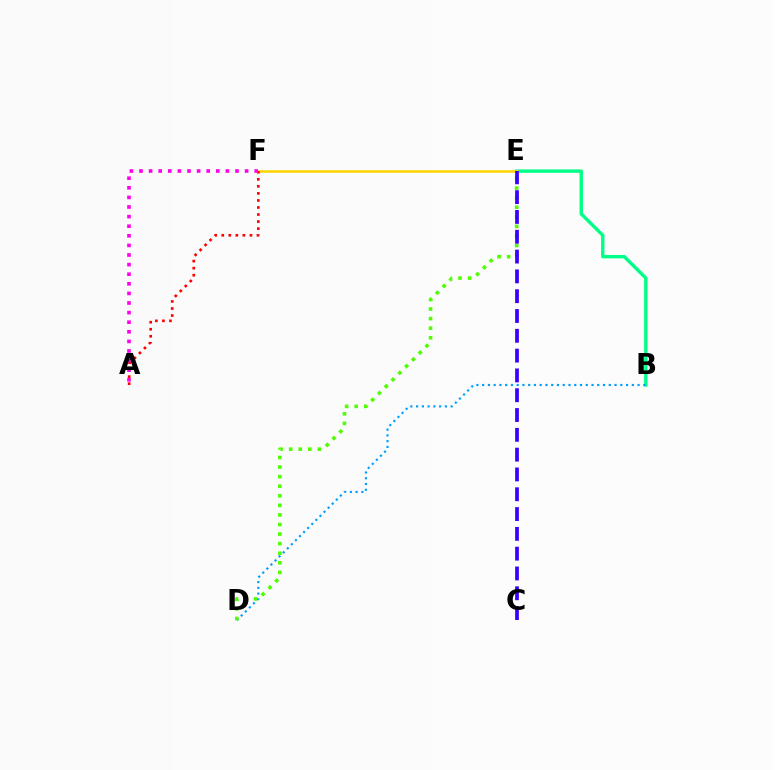{('B', 'E'): [{'color': '#00ff86', 'line_style': 'solid', 'thickness': 2.45}], ('E', 'F'): [{'color': '#ffd500', 'line_style': 'solid', 'thickness': 1.83}], ('B', 'D'): [{'color': '#009eff', 'line_style': 'dotted', 'thickness': 1.56}], ('A', 'F'): [{'color': '#ff0000', 'line_style': 'dotted', 'thickness': 1.91}, {'color': '#ff00ed', 'line_style': 'dotted', 'thickness': 2.61}], ('D', 'E'): [{'color': '#4fff00', 'line_style': 'dotted', 'thickness': 2.6}], ('C', 'E'): [{'color': '#3700ff', 'line_style': 'dashed', 'thickness': 2.69}]}